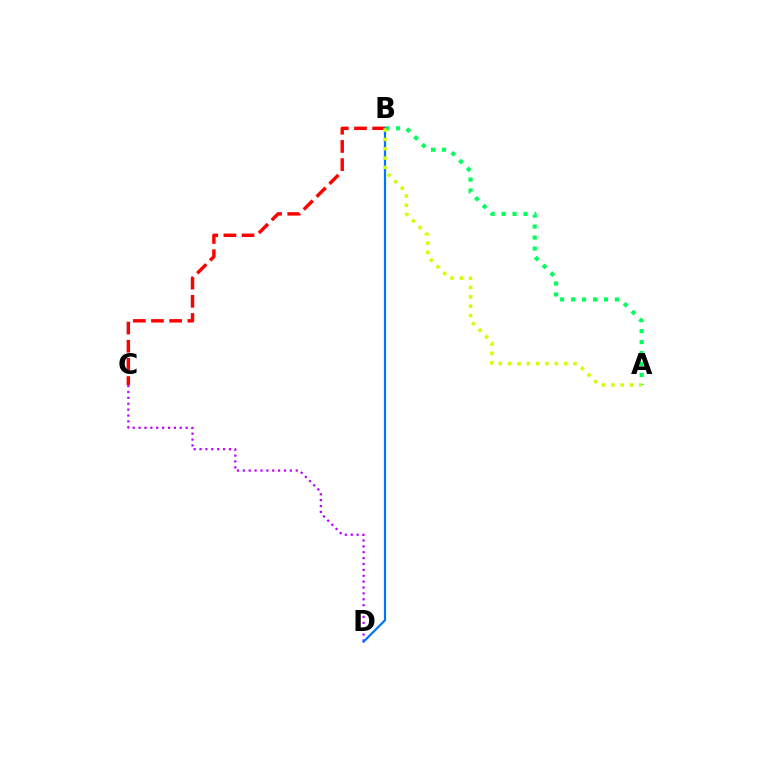{('B', 'C'): [{'color': '#ff0000', 'line_style': 'dashed', 'thickness': 2.47}], ('C', 'D'): [{'color': '#b900ff', 'line_style': 'dotted', 'thickness': 1.6}], ('A', 'B'): [{'color': '#00ff5c', 'line_style': 'dotted', 'thickness': 2.98}, {'color': '#d1ff00', 'line_style': 'dotted', 'thickness': 2.54}], ('B', 'D'): [{'color': '#0074ff', 'line_style': 'solid', 'thickness': 1.58}]}